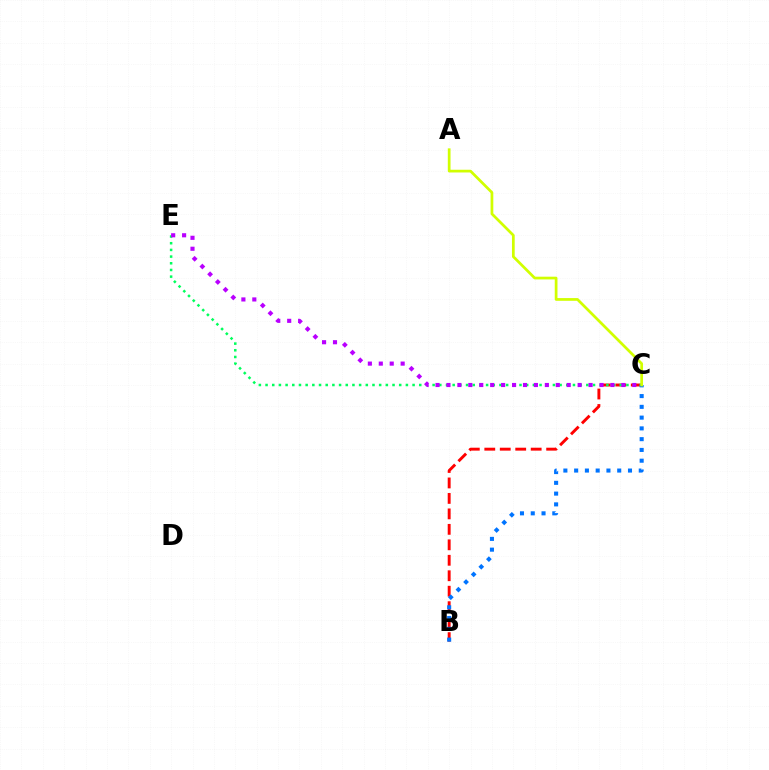{('B', 'C'): [{'color': '#ff0000', 'line_style': 'dashed', 'thickness': 2.1}, {'color': '#0074ff', 'line_style': 'dotted', 'thickness': 2.93}], ('C', 'E'): [{'color': '#00ff5c', 'line_style': 'dotted', 'thickness': 1.82}, {'color': '#b900ff', 'line_style': 'dotted', 'thickness': 2.97}], ('A', 'C'): [{'color': '#d1ff00', 'line_style': 'solid', 'thickness': 1.97}]}